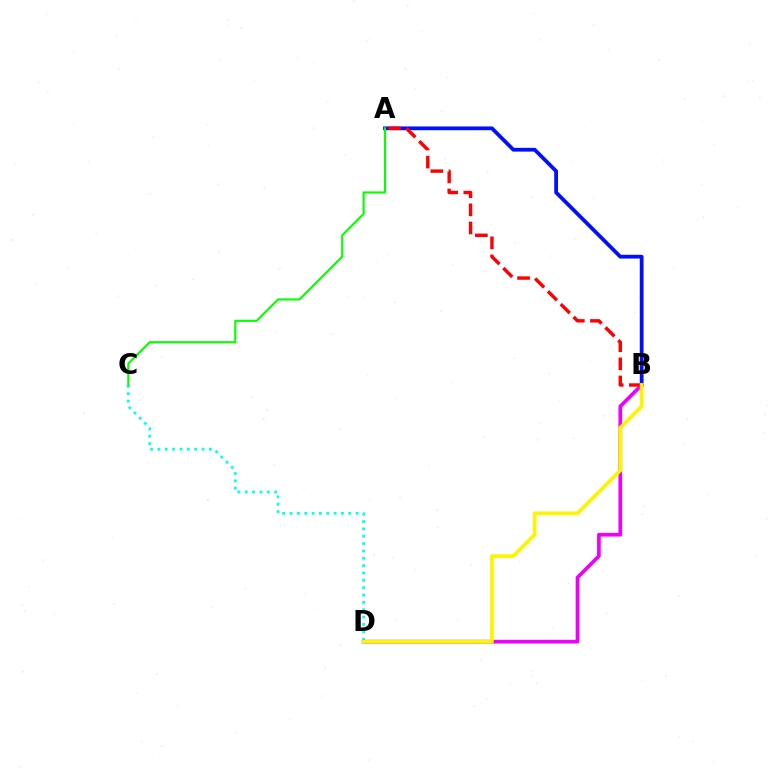{('A', 'B'): [{'color': '#0010ff', 'line_style': 'solid', 'thickness': 2.72}, {'color': '#ff0000', 'line_style': 'dashed', 'thickness': 2.46}], ('C', 'D'): [{'color': '#00fff6', 'line_style': 'dotted', 'thickness': 2.0}], ('B', 'D'): [{'color': '#ee00ff', 'line_style': 'solid', 'thickness': 2.65}, {'color': '#fcf500', 'line_style': 'solid', 'thickness': 2.68}], ('A', 'C'): [{'color': '#08ff00', 'line_style': 'solid', 'thickness': 1.55}]}